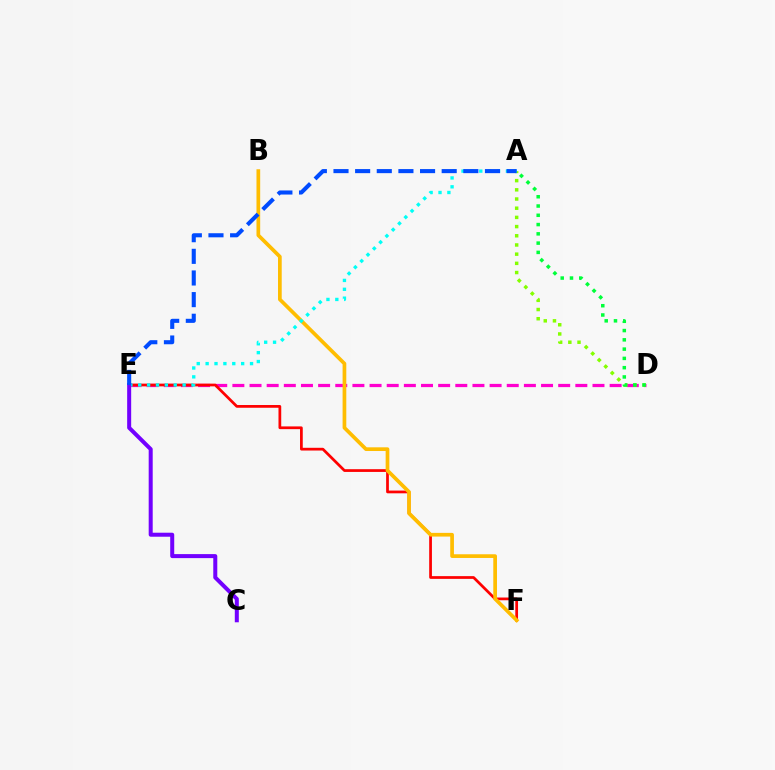{('D', 'E'): [{'color': '#ff00cf', 'line_style': 'dashed', 'thickness': 2.33}], ('A', 'D'): [{'color': '#84ff00', 'line_style': 'dotted', 'thickness': 2.5}, {'color': '#00ff39', 'line_style': 'dotted', 'thickness': 2.52}], ('E', 'F'): [{'color': '#ff0000', 'line_style': 'solid', 'thickness': 1.97}], ('B', 'F'): [{'color': '#ffbd00', 'line_style': 'solid', 'thickness': 2.67}], ('A', 'E'): [{'color': '#00fff6', 'line_style': 'dotted', 'thickness': 2.41}, {'color': '#004bff', 'line_style': 'dashed', 'thickness': 2.94}], ('C', 'E'): [{'color': '#7200ff', 'line_style': 'solid', 'thickness': 2.89}]}